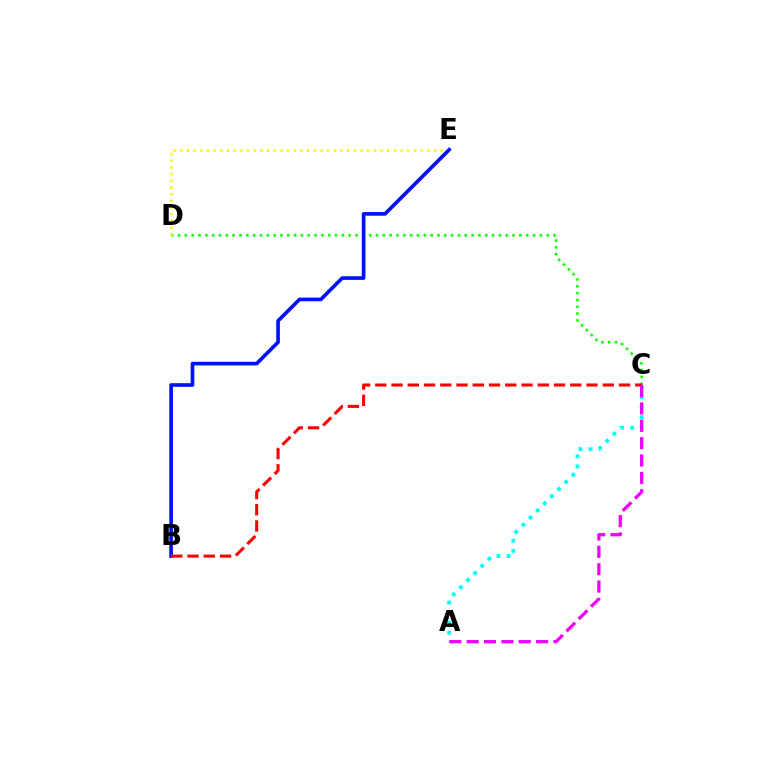{('C', 'D'): [{'color': '#08ff00', 'line_style': 'dotted', 'thickness': 1.85}], ('A', 'C'): [{'color': '#00fff6', 'line_style': 'dotted', 'thickness': 2.74}, {'color': '#ee00ff', 'line_style': 'dashed', 'thickness': 2.36}], ('D', 'E'): [{'color': '#fcf500', 'line_style': 'dotted', 'thickness': 1.81}], ('B', 'E'): [{'color': '#0010ff', 'line_style': 'solid', 'thickness': 2.62}], ('B', 'C'): [{'color': '#ff0000', 'line_style': 'dashed', 'thickness': 2.21}]}